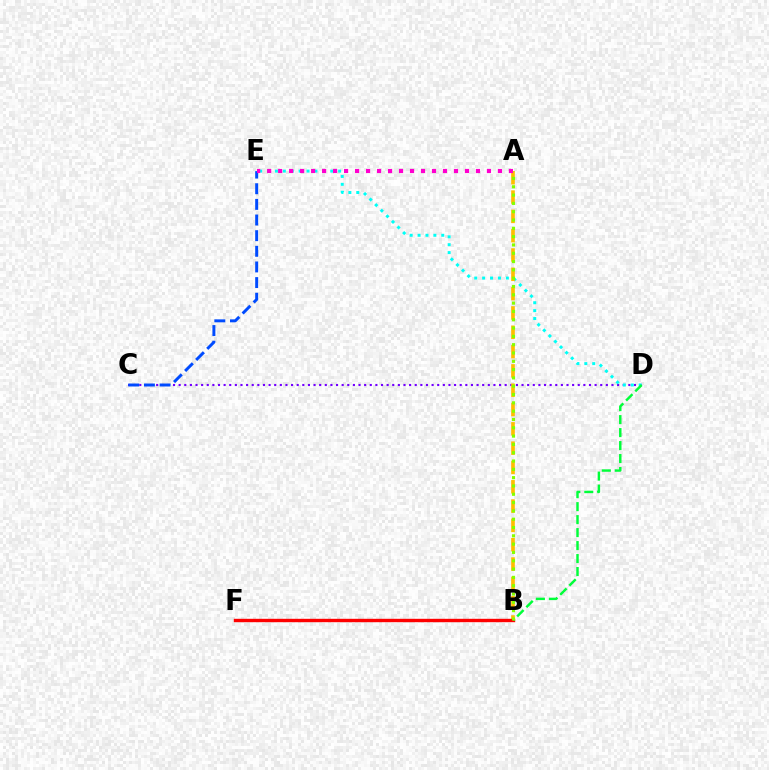{('C', 'D'): [{'color': '#7200ff', 'line_style': 'dotted', 'thickness': 1.53}], ('D', 'E'): [{'color': '#00fff6', 'line_style': 'dotted', 'thickness': 2.15}], ('A', 'B'): [{'color': '#ffbd00', 'line_style': 'dashed', 'thickness': 2.62}, {'color': '#84ff00', 'line_style': 'dotted', 'thickness': 2.26}], ('C', 'E'): [{'color': '#004bff', 'line_style': 'dashed', 'thickness': 2.12}], ('B', 'F'): [{'color': '#ff0000', 'line_style': 'solid', 'thickness': 2.44}], ('A', 'E'): [{'color': '#ff00cf', 'line_style': 'dotted', 'thickness': 2.99}], ('B', 'D'): [{'color': '#00ff39', 'line_style': 'dashed', 'thickness': 1.76}]}